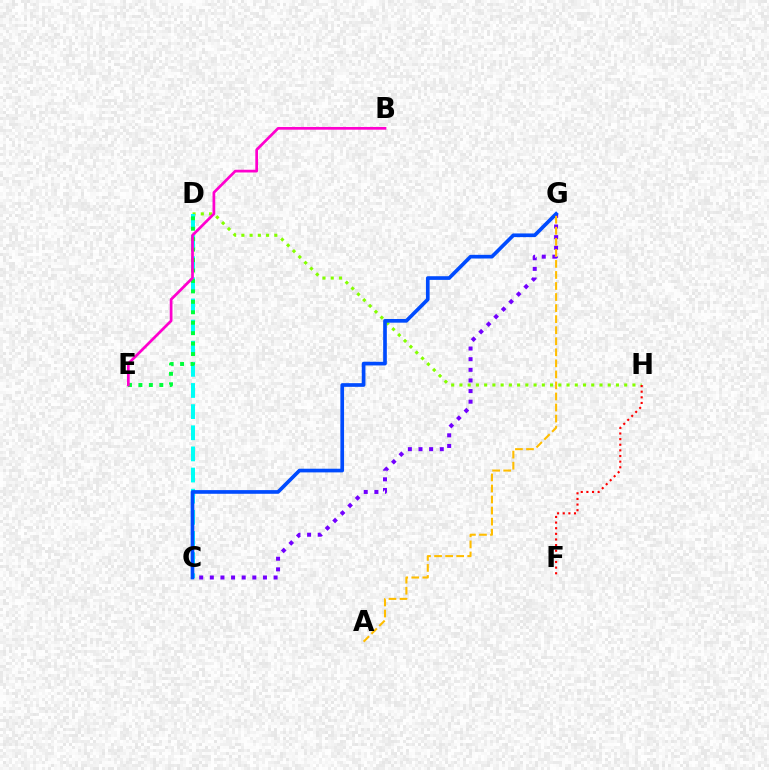{('D', 'H'): [{'color': '#84ff00', 'line_style': 'dotted', 'thickness': 2.24}], ('F', 'H'): [{'color': '#ff0000', 'line_style': 'dotted', 'thickness': 1.53}], ('C', 'D'): [{'color': '#00fff6', 'line_style': 'dashed', 'thickness': 2.87}], ('D', 'E'): [{'color': '#00ff39', 'line_style': 'dotted', 'thickness': 2.84}], ('C', 'G'): [{'color': '#7200ff', 'line_style': 'dotted', 'thickness': 2.89}, {'color': '#004bff', 'line_style': 'solid', 'thickness': 2.64}], ('B', 'E'): [{'color': '#ff00cf', 'line_style': 'solid', 'thickness': 1.96}], ('A', 'G'): [{'color': '#ffbd00', 'line_style': 'dashed', 'thickness': 1.5}]}